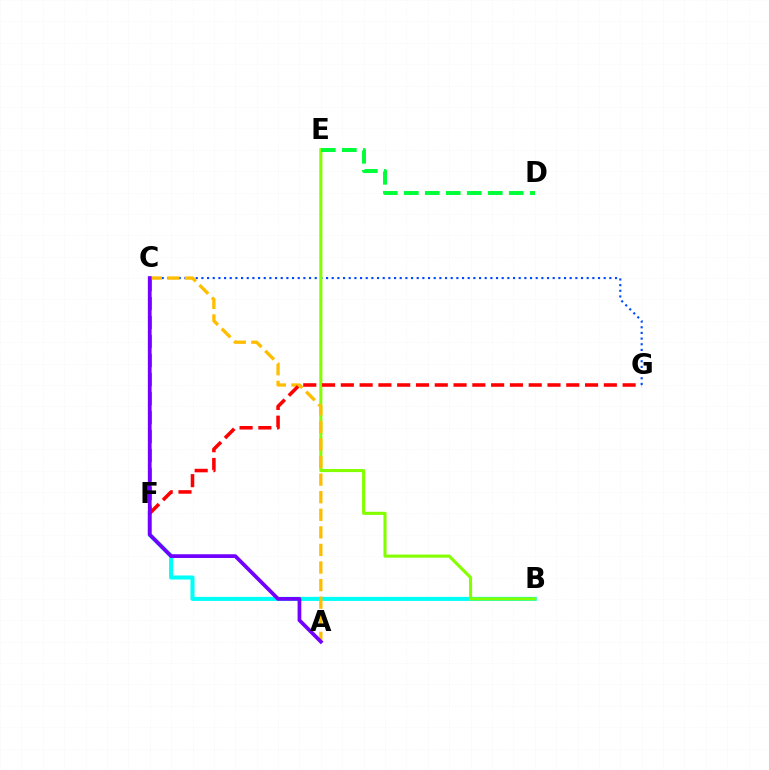{('C', 'G'): [{'color': '#004bff', 'line_style': 'dotted', 'thickness': 1.54}], ('B', 'F'): [{'color': '#00fff6', 'line_style': 'solid', 'thickness': 2.93}], ('B', 'E'): [{'color': '#84ff00', 'line_style': 'solid', 'thickness': 2.24}], ('C', 'F'): [{'color': '#ff00cf', 'line_style': 'dashed', 'thickness': 2.58}], ('A', 'C'): [{'color': '#ffbd00', 'line_style': 'dashed', 'thickness': 2.39}, {'color': '#7200ff', 'line_style': 'solid', 'thickness': 2.69}], ('F', 'G'): [{'color': '#ff0000', 'line_style': 'dashed', 'thickness': 2.55}], ('D', 'E'): [{'color': '#00ff39', 'line_style': 'dashed', 'thickness': 2.85}]}